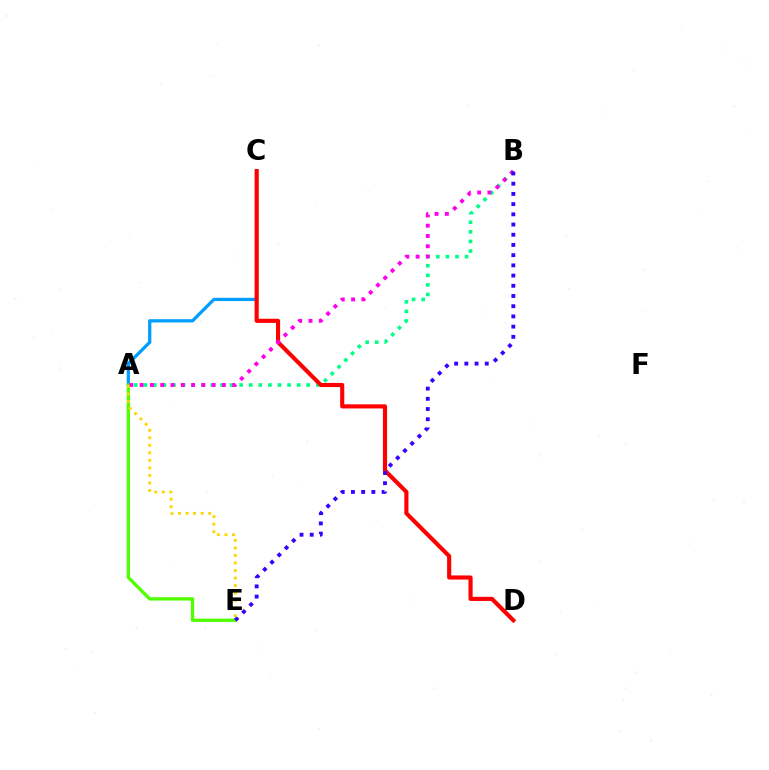{('A', 'C'): [{'color': '#009eff', 'line_style': 'solid', 'thickness': 2.35}], ('A', 'B'): [{'color': '#00ff86', 'line_style': 'dotted', 'thickness': 2.6}, {'color': '#ff00ed', 'line_style': 'dotted', 'thickness': 2.79}], ('C', 'D'): [{'color': '#ff0000', 'line_style': 'solid', 'thickness': 2.97}], ('A', 'E'): [{'color': '#4fff00', 'line_style': 'solid', 'thickness': 2.37}, {'color': '#ffd500', 'line_style': 'dotted', 'thickness': 2.05}], ('B', 'E'): [{'color': '#3700ff', 'line_style': 'dotted', 'thickness': 2.77}]}